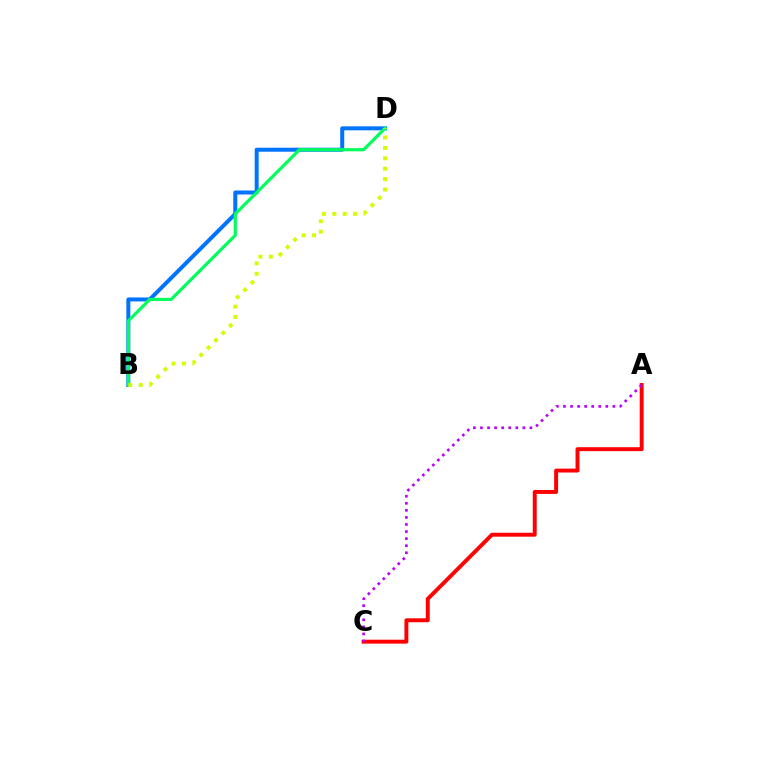{('A', 'C'): [{'color': '#ff0000', 'line_style': 'solid', 'thickness': 2.83}, {'color': '#b900ff', 'line_style': 'dotted', 'thickness': 1.92}], ('B', 'D'): [{'color': '#0074ff', 'line_style': 'solid', 'thickness': 2.87}, {'color': '#00ff5c', 'line_style': 'solid', 'thickness': 2.28}, {'color': '#d1ff00', 'line_style': 'dotted', 'thickness': 2.83}]}